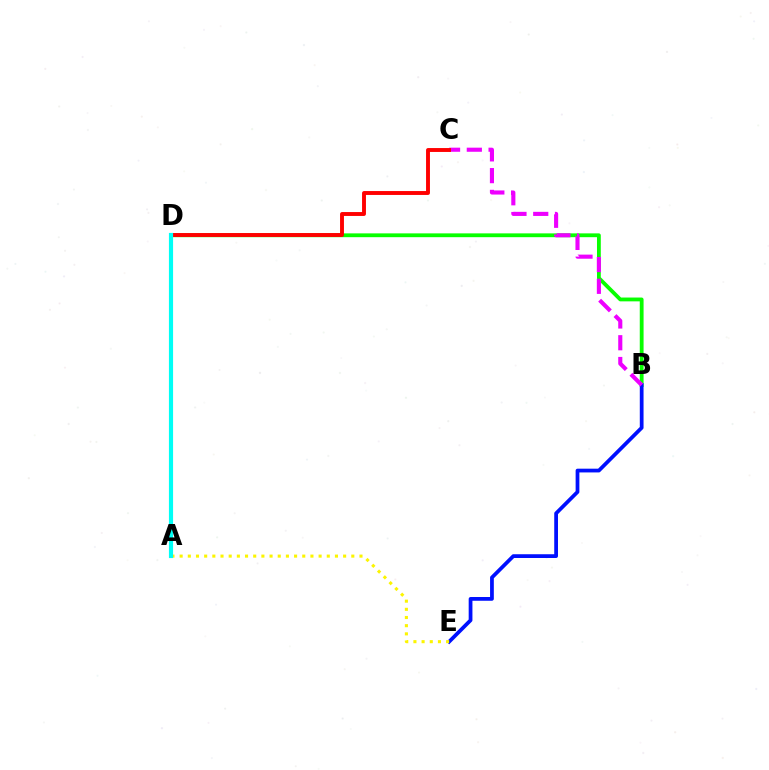{('B', 'D'): [{'color': '#08ff00', 'line_style': 'solid', 'thickness': 2.74}], ('B', 'E'): [{'color': '#0010ff', 'line_style': 'solid', 'thickness': 2.7}], ('A', 'E'): [{'color': '#fcf500', 'line_style': 'dotted', 'thickness': 2.22}], ('B', 'C'): [{'color': '#ee00ff', 'line_style': 'dashed', 'thickness': 2.96}], ('C', 'D'): [{'color': '#ff0000', 'line_style': 'solid', 'thickness': 2.81}], ('A', 'D'): [{'color': '#00fff6', 'line_style': 'solid', 'thickness': 2.99}]}